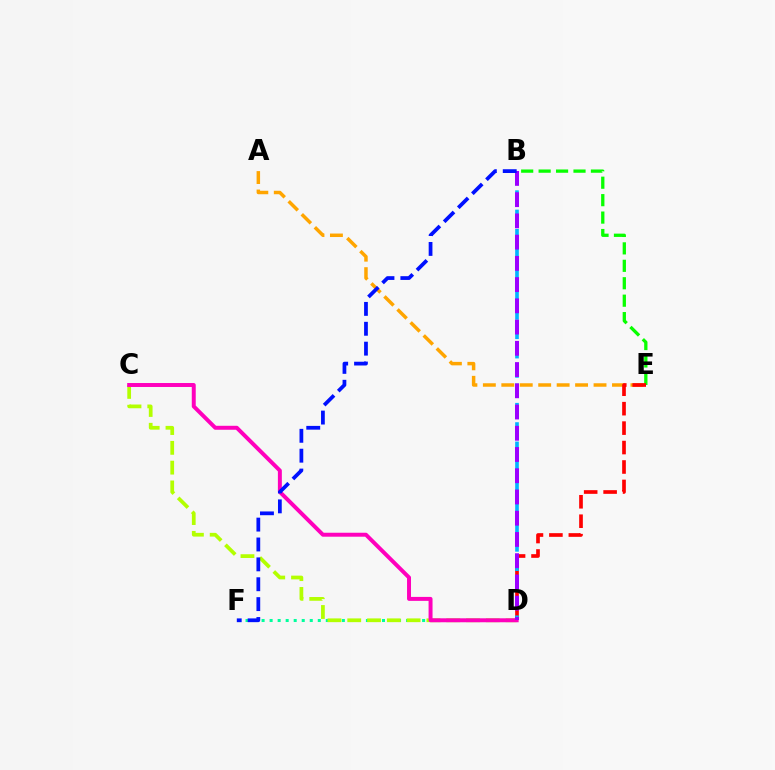{('B', 'E'): [{'color': '#08ff00', 'line_style': 'dashed', 'thickness': 2.37}], ('A', 'E'): [{'color': '#ffa500', 'line_style': 'dashed', 'thickness': 2.51}], ('D', 'F'): [{'color': '#00ff9d', 'line_style': 'dotted', 'thickness': 2.18}], ('D', 'E'): [{'color': '#ff0000', 'line_style': 'dashed', 'thickness': 2.64}], ('C', 'D'): [{'color': '#b3ff00', 'line_style': 'dashed', 'thickness': 2.69}, {'color': '#ff00bd', 'line_style': 'solid', 'thickness': 2.85}], ('B', 'D'): [{'color': '#00b5ff', 'line_style': 'dashed', 'thickness': 2.63}, {'color': '#9b00ff', 'line_style': 'dashed', 'thickness': 2.89}], ('B', 'F'): [{'color': '#0010ff', 'line_style': 'dashed', 'thickness': 2.7}]}